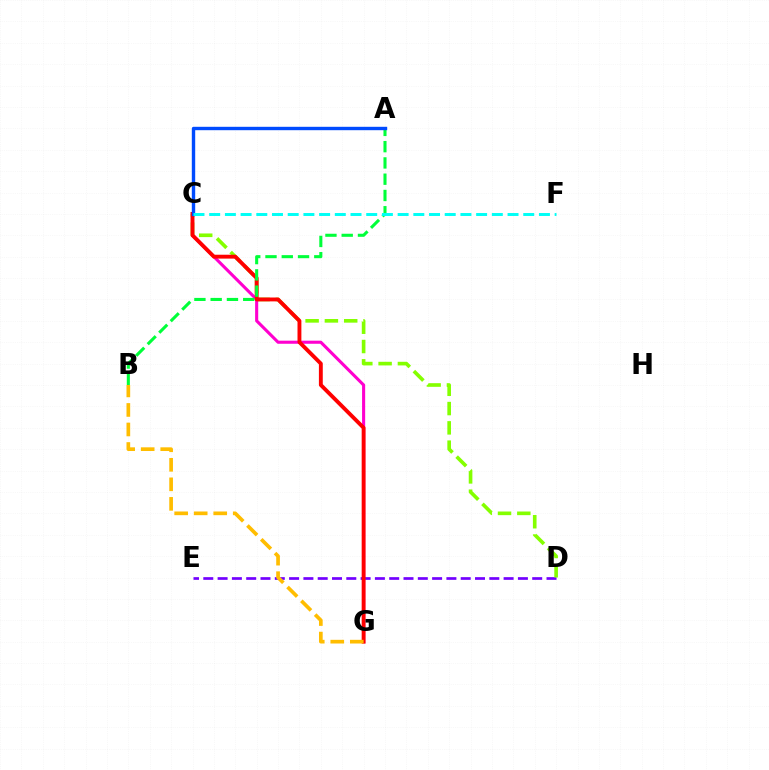{('D', 'E'): [{'color': '#7200ff', 'line_style': 'dashed', 'thickness': 1.94}], ('C', 'D'): [{'color': '#84ff00', 'line_style': 'dashed', 'thickness': 2.62}], ('C', 'G'): [{'color': '#ff00cf', 'line_style': 'solid', 'thickness': 2.23}, {'color': '#ff0000', 'line_style': 'solid', 'thickness': 2.79}], ('A', 'B'): [{'color': '#00ff39', 'line_style': 'dashed', 'thickness': 2.21}], ('A', 'C'): [{'color': '#004bff', 'line_style': 'solid', 'thickness': 2.44}], ('B', 'G'): [{'color': '#ffbd00', 'line_style': 'dashed', 'thickness': 2.65}], ('C', 'F'): [{'color': '#00fff6', 'line_style': 'dashed', 'thickness': 2.13}]}